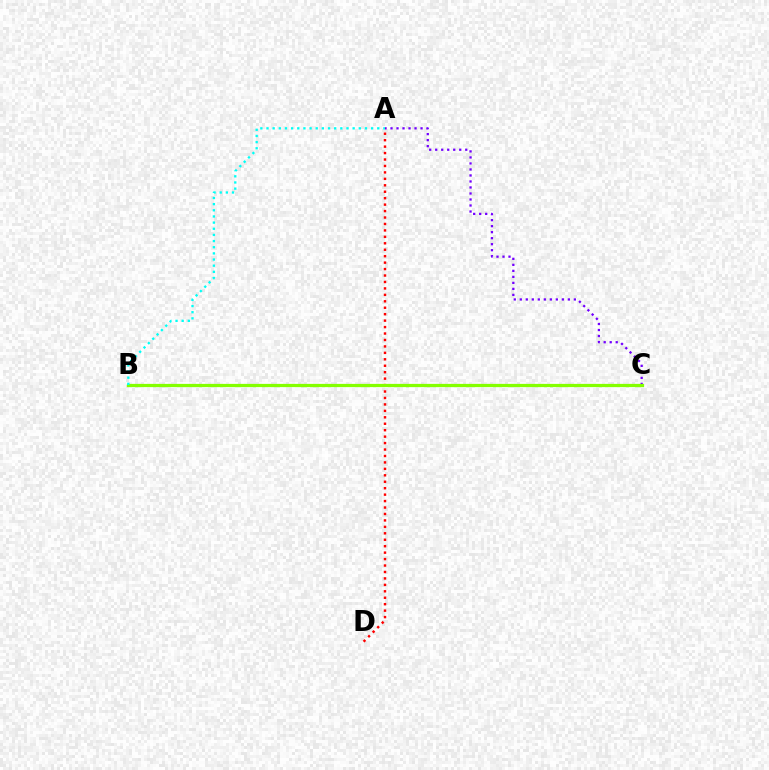{('A', 'C'): [{'color': '#7200ff', 'line_style': 'dotted', 'thickness': 1.63}], ('A', 'D'): [{'color': '#ff0000', 'line_style': 'dotted', 'thickness': 1.75}], ('B', 'C'): [{'color': '#84ff00', 'line_style': 'solid', 'thickness': 2.33}], ('A', 'B'): [{'color': '#00fff6', 'line_style': 'dotted', 'thickness': 1.67}]}